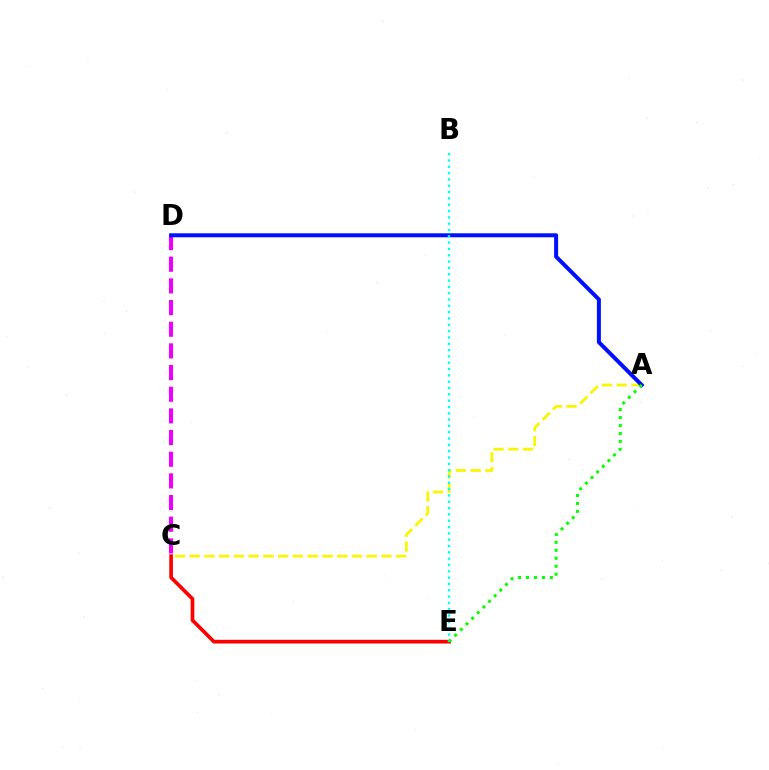{('C', 'E'): [{'color': '#ff0000', 'line_style': 'solid', 'thickness': 2.65}], ('A', 'C'): [{'color': '#fcf500', 'line_style': 'dashed', 'thickness': 2.0}], ('C', 'D'): [{'color': '#ee00ff', 'line_style': 'dashed', 'thickness': 2.94}], ('A', 'D'): [{'color': '#0010ff', 'line_style': 'solid', 'thickness': 2.88}], ('B', 'E'): [{'color': '#00fff6', 'line_style': 'dotted', 'thickness': 1.72}], ('A', 'E'): [{'color': '#08ff00', 'line_style': 'dotted', 'thickness': 2.17}]}